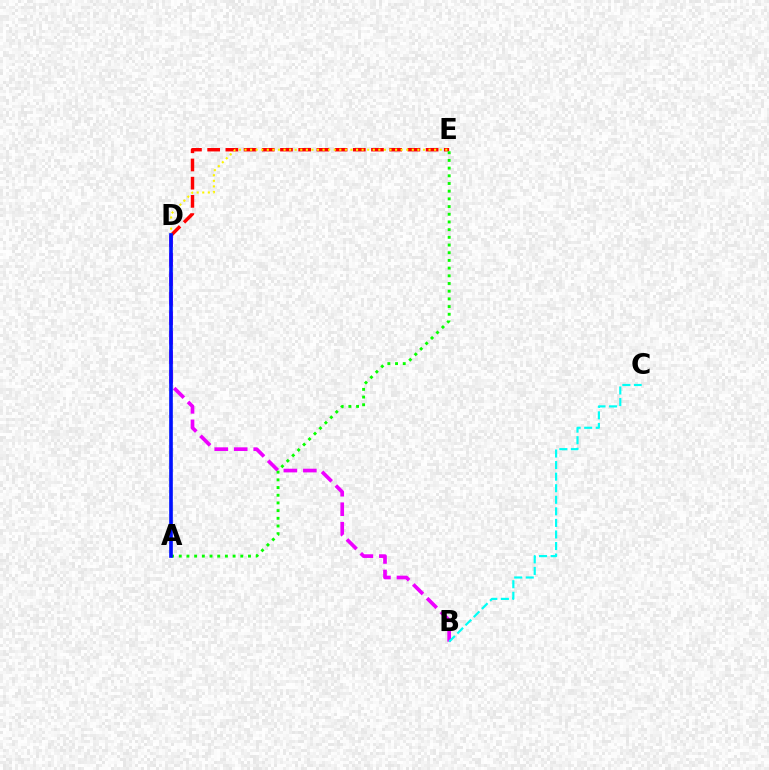{('B', 'D'): [{'color': '#ee00ff', 'line_style': 'dashed', 'thickness': 2.65}], ('D', 'E'): [{'color': '#ff0000', 'line_style': 'dashed', 'thickness': 2.47}, {'color': '#fcf500', 'line_style': 'dotted', 'thickness': 1.52}], ('A', 'E'): [{'color': '#08ff00', 'line_style': 'dotted', 'thickness': 2.09}], ('B', 'C'): [{'color': '#00fff6', 'line_style': 'dashed', 'thickness': 1.57}], ('A', 'D'): [{'color': '#0010ff', 'line_style': 'solid', 'thickness': 2.62}]}